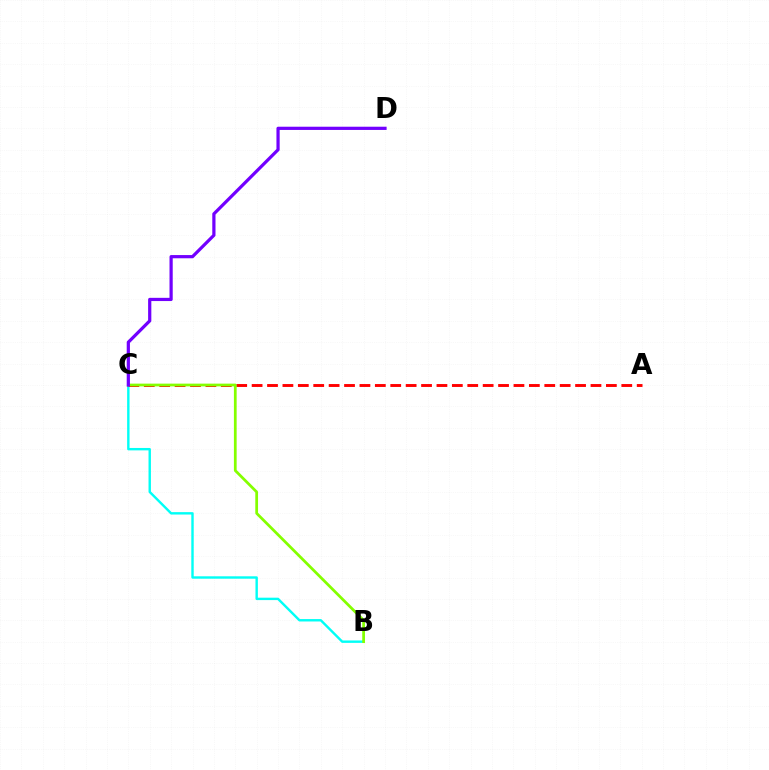{('B', 'C'): [{'color': '#00fff6', 'line_style': 'solid', 'thickness': 1.73}, {'color': '#84ff00', 'line_style': 'solid', 'thickness': 1.98}], ('A', 'C'): [{'color': '#ff0000', 'line_style': 'dashed', 'thickness': 2.09}], ('C', 'D'): [{'color': '#7200ff', 'line_style': 'solid', 'thickness': 2.32}]}